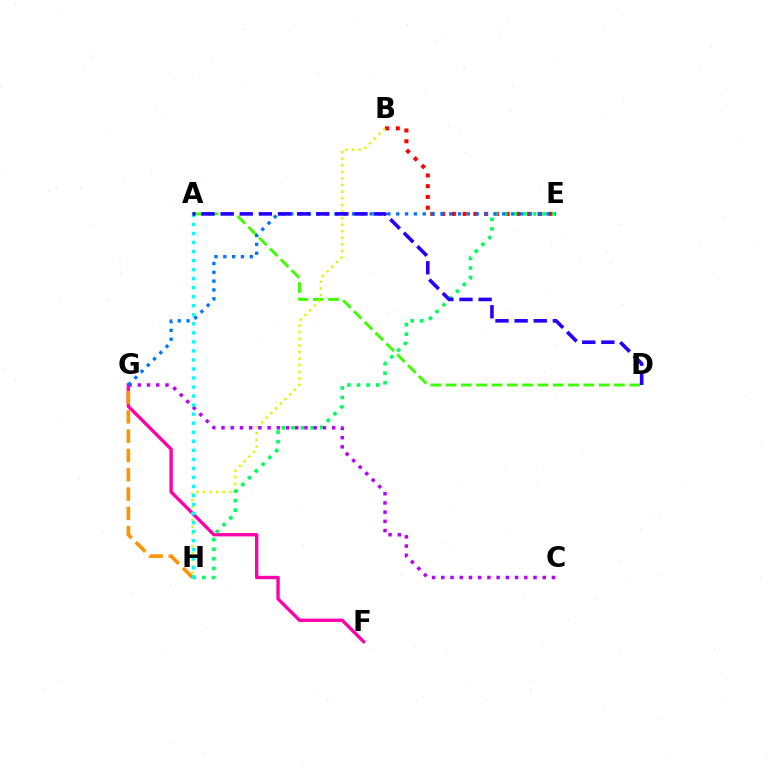{('A', 'D'): [{'color': '#3dff00', 'line_style': 'dashed', 'thickness': 2.08}, {'color': '#2500ff', 'line_style': 'dashed', 'thickness': 2.6}], ('B', 'E'): [{'color': '#ff0000', 'line_style': 'dotted', 'thickness': 2.92}], ('F', 'G'): [{'color': '#ff00ac', 'line_style': 'solid', 'thickness': 2.41}], ('B', 'H'): [{'color': '#d1ff00', 'line_style': 'dotted', 'thickness': 1.79}], ('E', 'H'): [{'color': '#00ff5c', 'line_style': 'dotted', 'thickness': 2.6}], ('G', 'H'): [{'color': '#ff9400', 'line_style': 'dashed', 'thickness': 2.62}], ('C', 'G'): [{'color': '#b900ff', 'line_style': 'dotted', 'thickness': 2.51}], ('A', 'H'): [{'color': '#00fff6', 'line_style': 'dotted', 'thickness': 2.45}], ('E', 'G'): [{'color': '#0074ff', 'line_style': 'dotted', 'thickness': 2.4}]}